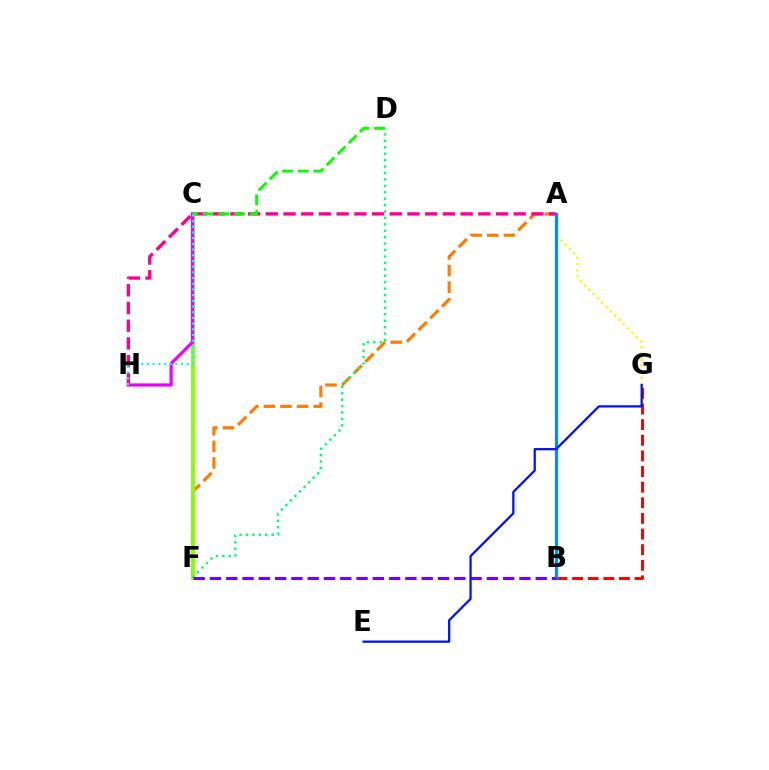{('A', 'F'): [{'color': '#ff7c00', 'line_style': 'dashed', 'thickness': 2.25}], ('C', 'F'): [{'color': '#84ff00', 'line_style': 'solid', 'thickness': 2.76}], ('A', 'H'): [{'color': '#ff0094', 'line_style': 'dashed', 'thickness': 2.41}], ('C', 'H'): [{'color': '#ee00ff', 'line_style': 'solid', 'thickness': 2.31}, {'color': '#00fff6', 'line_style': 'dotted', 'thickness': 1.55}], ('B', 'G'): [{'color': '#ff0000', 'line_style': 'dashed', 'thickness': 2.12}], ('C', 'D'): [{'color': '#08ff00', 'line_style': 'dashed', 'thickness': 2.13}], ('D', 'F'): [{'color': '#00ff74', 'line_style': 'dotted', 'thickness': 1.75}], ('A', 'G'): [{'color': '#fcf500', 'line_style': 'dotted', 'thickness': 1.66}], ('A', 'B'): [{'color': '#008cff', 'line_style': 'solid', 'thickness': 2.33}], ('B', 'F'): [{'color': '#7200ff', 'line_style': 'dashed', 'thickness': 2.21}], ('E', 'G'): [{'color': '#0010ff', 'line_style': 'solid', 'thickness': 1.62}]}